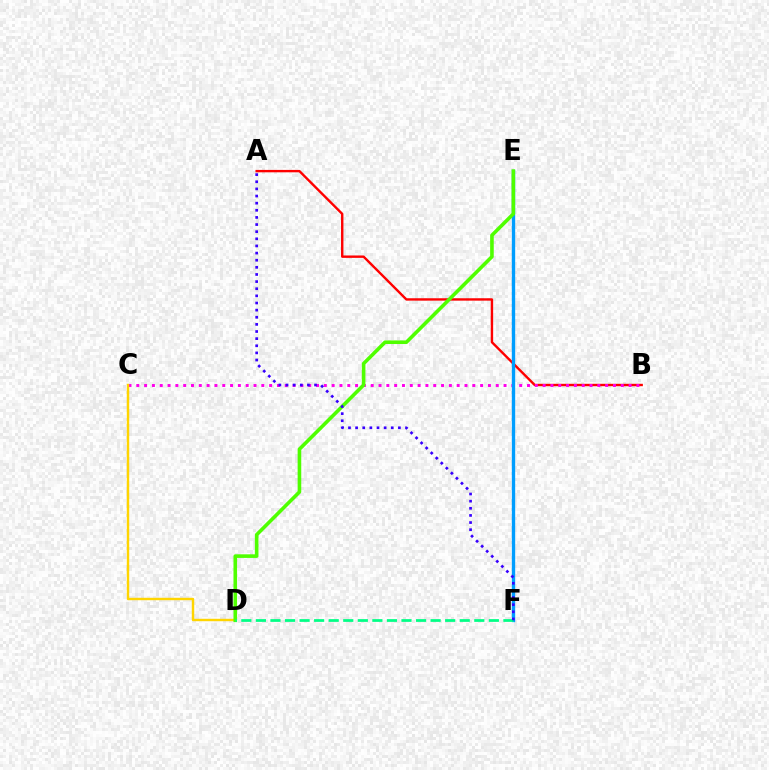{('A', 'B'): [{'color': '#ff0000', 'line_style': 'solid', 'thickness': 1.73}], ('B', 'C'): [{'color': '#ff00ed', 'line_style': 'dotted', 'thickness': 2.12}], ('E', 'F'): [{'color': '#009eff', 'line_style': 'solid', 'thickness': 2.42}], ('C', 'D'): [{'color': '#ffd500', 'line_style': 'solid', 'thickness': 1.74}], ('D', 'E'): [{'color': '#4fff00', 'line_style': 'solid', 'thickness': 2.6}], ('D', 'F'): [{'color': '#00ff86', 'line_style': 'dashed', 'thickness': 1.98}], ('A', 'F'): [{'color': '#3700ff', 'line_style': 'dotted', 'thickness': 1.94}]}